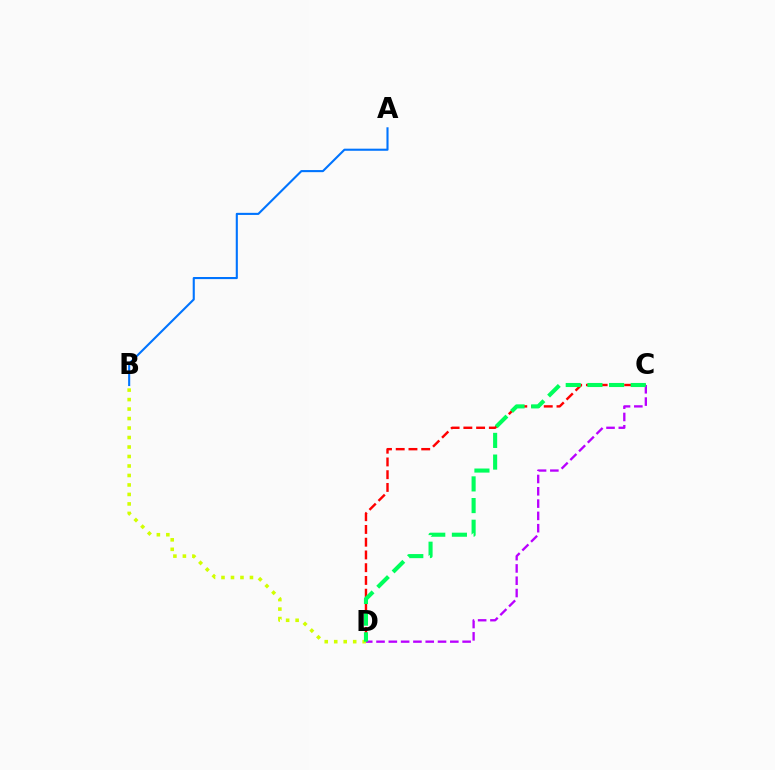{('A', 'B'): [{'color': '#0074ff', 'line_style': 'solid', 'thickness': 1.51}], ('C', 'D'): [{'color': '#ff0000', 'line_style': 'dashed', 'thickness': 1.73}, {'color': '#b900ff', 'line_style': 'dashed', 'thickness': 1.67}, {'color': '#00ff5c', 'line_style': 'dashed', 'thickness': 2.94}], ('B', 'D'): [{'color': '#d1ff00', 'line_style': 'dotted', 'thickness': 2.58}]}